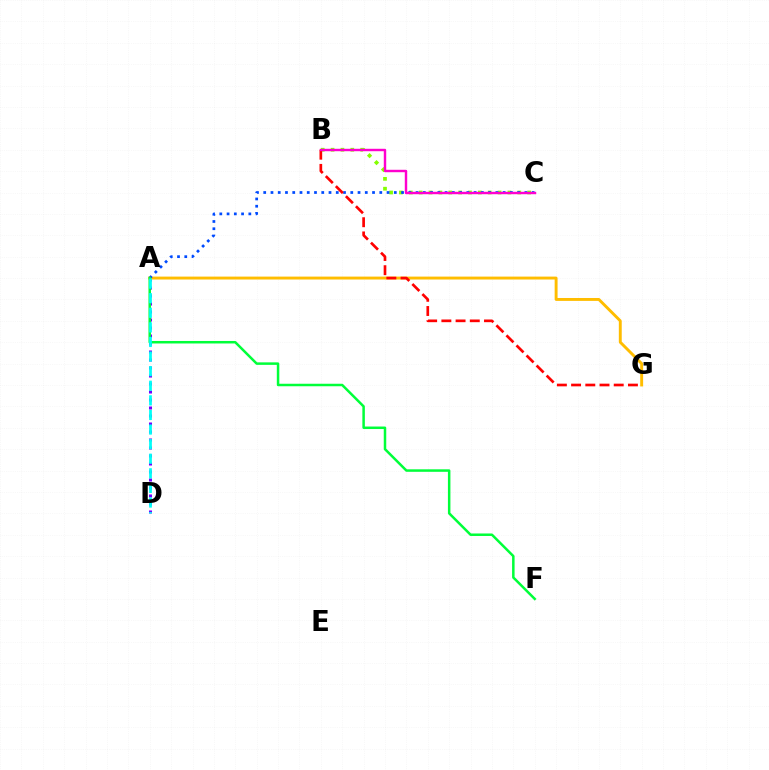{('A', 'D'): [{'color': '#7200ff', 'line_style': 'dotted', 'thickness': 2.17}, {'color': '#00fff6', 'line_style': 'dashed', 'thickness': 1.98}], ('A', 'G'): [{'color': '#ffbd00', 'line_style': 'solid', 'thickness': 2.09}], ('B', 'C'): [{'color': '#84ff00', 'line_style': 'dotted', 'thickness': 2.68}, {'color': '#ff00cf', 'line_style': 'solid', 'thickness': 1.75}], ('A', 'C'): [{'color': '#004bff', 'line_style': 'dotted', 'thickness': 1.97}], ('A', 'F'): [{'color': '#00ff39', 'line_style': 'solid', 'thickness': 1.8}], ('B', 'G'): [{'color': '#ff0000', 'line_style': 'dashed', 'thickness': 1.93}]}